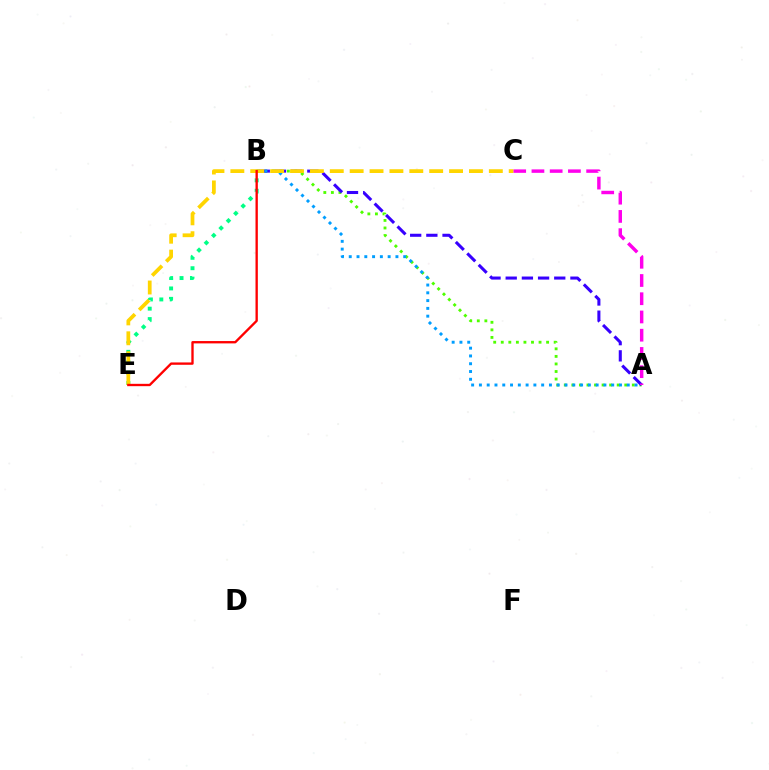{('A', 'B'): [{'color': '#4fff00', 'line_style': 'dotted', 'thickness': 2.05}, {'color': '#3700ff', 'line_style': 'dashed', 'thickness': 2.2}, {'color': '#009eff', 'line_style': 'dotted', 'thickness': 2.11}], ('B', 'E'): [{'color': '#00ff86', 'line_style': 'dotted', 'thickness': 2.83}, {'color': '#ff0000', 'line_style': 'solid', 'thickness': 1.69}], ('A', 'C'): [{'color': '#ff00ed', 'line_style': 'dashed', 'thickness': 2.48}], ('C', 'E'): [{'color': '#ffd500', 'line_style': 'dashed', 'thickness': 2.7}]}